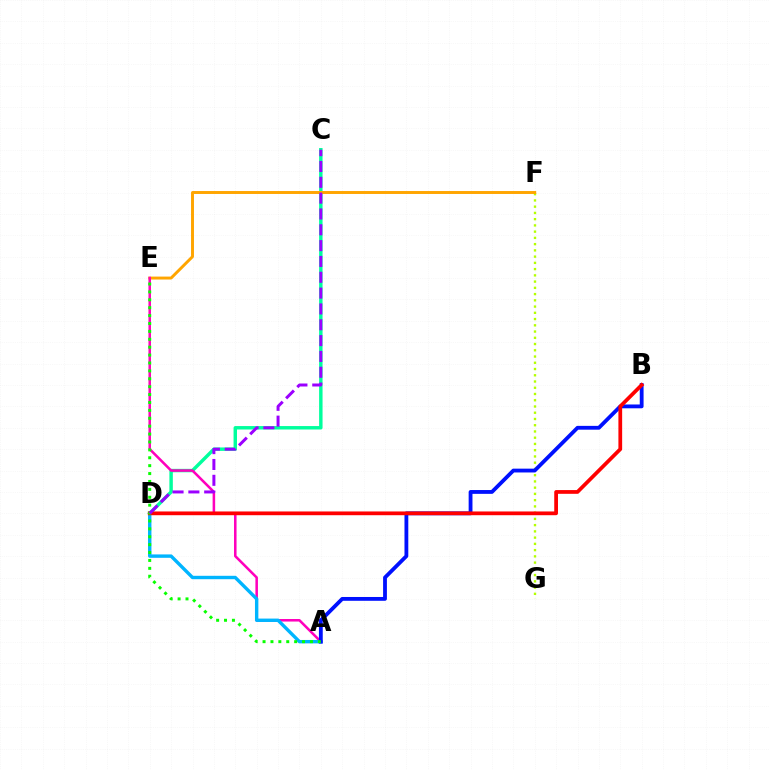{('F', 'G'): [{'color': '#b3ff00', 'line_style': 'dotted', 'thickness': 1.7}], ('C', 'D'): [{'color': '#00ff9d', 'line_style': 'solid', 'thickness': 2.48}, {'color': '#9b00ff', 'line_style': 'dashed', 'thickness': 2.15}], ('E', 'F'): [{'color': '#ffa500', 'line_style': 'solid', 'thickness': 2.12}], ('A', 'E'): [{'color': '#ff00bd', 'line_style': 'solid', 'thickness': 1.83}, {'color': '#08ff00', 'line_style': 'dotted', 'thickness': 2.15}], ('A', 'D'): [{'color': '#00b5ff', 'line_style': 'solid', 'thickness': 2.45}], ('A', 'B'): [{'color': '#0010ff', 'line_style': 'solid', 'thickness': 2.75}], ('B', 'D'): [{'color': '#ff0000', 'line_style': 'solid', 'thickness': 2.7}]}